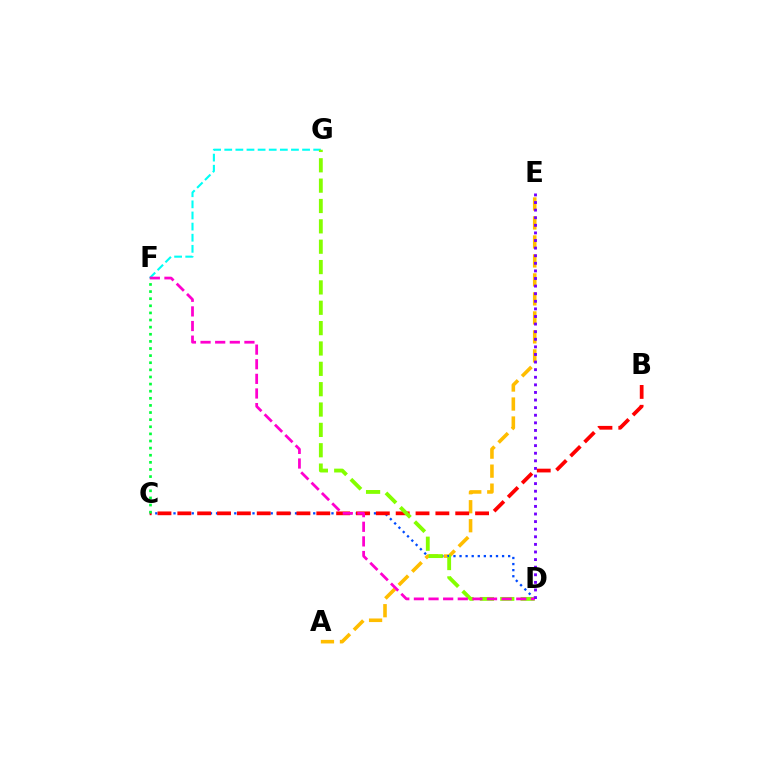{('F', 'G'): [{'color': '#00fff6', 'line_style': 'dashed', 'thickness': 1.51}], ('A', 'E'): [{'color': '#ffbd00', 'line_style': 'dashed', 'thickness': 2.58}], ('C', 'D'): [{'color': '#004bff', 'line_style': 'dotted', 'thickness': 1.65}], ('B', 'C'): [{'color': '#ff0000', 'line_style': 'dashed', 'thickness': 2.7}], ('D', 'G'): [{'color': '#84ff00', 'line_style': 'dashed', 'thickness': 2.77}], ('D', 'F'): [{'color': '#ff00cf', 'line_style': 'dashed', 'thickness': 1.99}], ('C', 'F'): [{'color': '#00ff39', 'line_style': 'dotted', 'thickness': 1.93}], ('D', 'E'): [{'color': '#7200ff', 'line_style': 'dotted', 'thickness': 2.06}]}